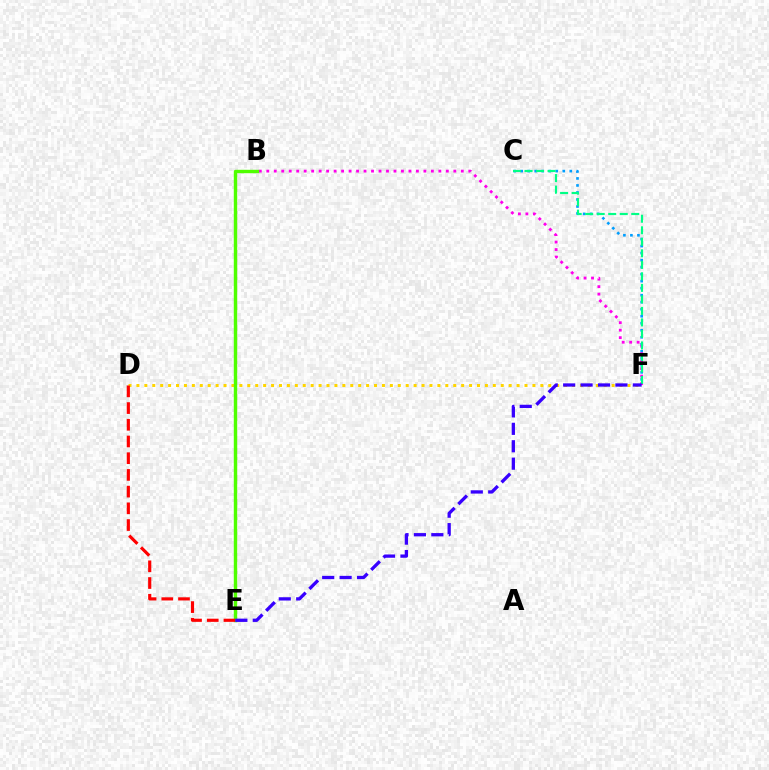{('C', 'F'): [{'color': '#009eff', 'line_style': 'dotted', 'thickness': 1.91}, {'color': '#00ff86', 'line_style': 'dashed', 'thickness': 1.56}], ('D', 'F'): [{'color': '#ffd500', 'line_style': 'dotted', 'thickness': 2.15}], ('B', 'F'): [{'color': '#ff00ed', 'line_style': 'dotted', 'thickness': 2.03}], ('B', 'E'): [{'color': '#4fff00', 'line_style': 'solid', 'thickness': 2.46}], ('D', 'E'): [{'color': '#ff0000', 'line_style': 'dashed', 'thickness': 2.27}], ('E', 'F'): [{'color': '#3700ff', 'line_style': 'dashed', 'thickness': 2.37}]}